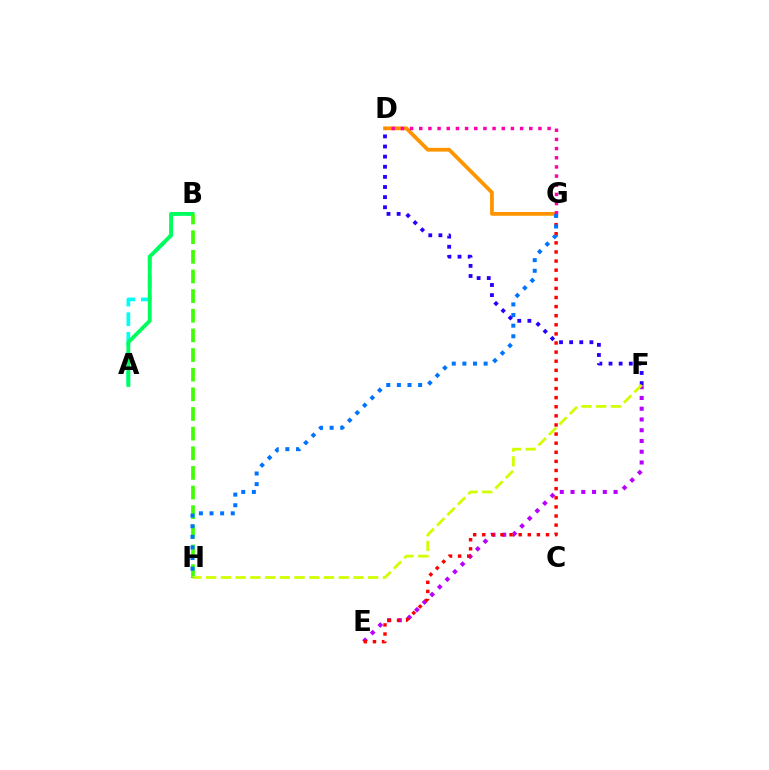{('E', 'F'): [{'color': '#b900ff', 'line_style': 'dotted', 'thickness': 2.92}], ('E', 'G'): [{'color': '#ff0000', 'line_style': 'dotted', 'thickness': 2.47}], ('D', 'F'): [{'color': '#2500ff', 'line_style': 'dotted', 'thickness': 2.75}], ('A', 'B'): [{'color': '#00fff6', 'line_style': 'dashed', 'thickness': 2.67}, {'color': '#00ff5c', 'line_style': 'solid', 'thickness': 2.76}], ('D', 'G'): [{'color': '#ff9400', 'line_style': 'solid', 'thickness': 2.71}, {'color': '#ff00ac', 'line_style': 'dotted', 'thickness': 2.49}], ('B', 'H'): [{'color': '#3dff00', 'line_style': 'dashed', 'thickness': 2.67}], ('F', 'H'): [{'color': '#d1ff00', 'line_style': 'dashed', 'thickness': 2.0}], ('G', 'H'): [{'color': '#0074ff', 'line_style': 'dotted', 'thickness': 2.89}]}